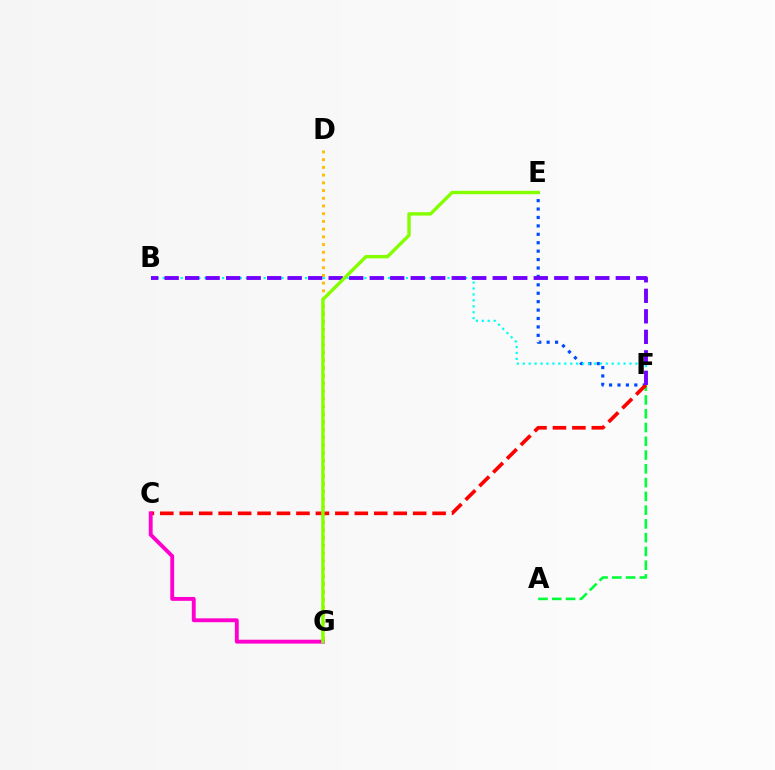{('D', 'G'): [{'color': '#ffbd00', 'line_style': 'dotted', 'thickness': 2.1}], ('E', 'F'): [{'color': '#004bff', 'line_style': 'dotted', 'thickness': 2.29}], ('B', 'F'): [{'color': '#00fff6', 'line_style': 'dotted', 'thickness': 1.61}, {'color': '#7200ff', 'line_style': 'dashed', 'thickness': 2.79}], ('A', 'F'): [{'color': '#00ff39', 'line_style': 'dashed', 'thickness': 1.87}], ('C', 'F'): [{'color': '#ff0000', 'line_style': 'dashed', 'thickness': 2.64}], ('C', 'G'): [{'color': '#ff00cf', 'line_style': 'solid', 'thickness': 2.8}], ('E', 'G'): [{'color': '#84ff00', 'line_style': 'solid', 'thickness': 2.45}]}